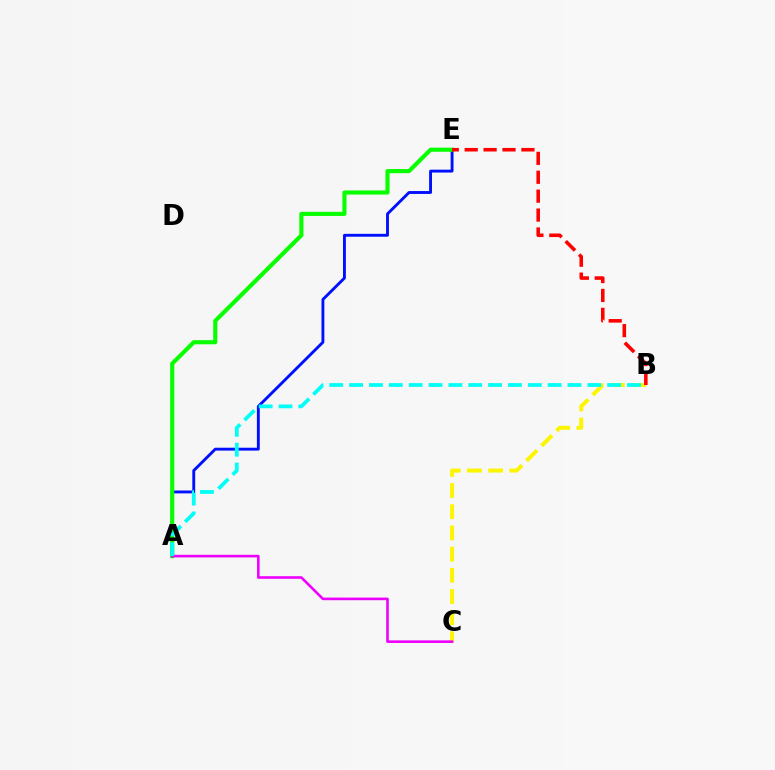{('A', 'E'): [{'color': '#0010ff', 'line_style': 'solid', 'thickness': 2.07}, {'color': '#08ff00', 'line_style': 'solid', 'thickness': 2.97}], ('B', 'C'): [{'color': '#fcf500', 'line_style': 'dashed', 'thickness': 2.88}], ('A', 'C'): [{'color': '#ee00ff', 'line_style': 'solid', 'thickness': 1.88}], ('B', 'E'): [{'color': '#ff0000', 'line_style': 'dashed', 'thickness': 2.57}], ('A', 'B'): [{'color': '#00fff6', 'line_style': 'dashed', 'thickness': 2.7}]}